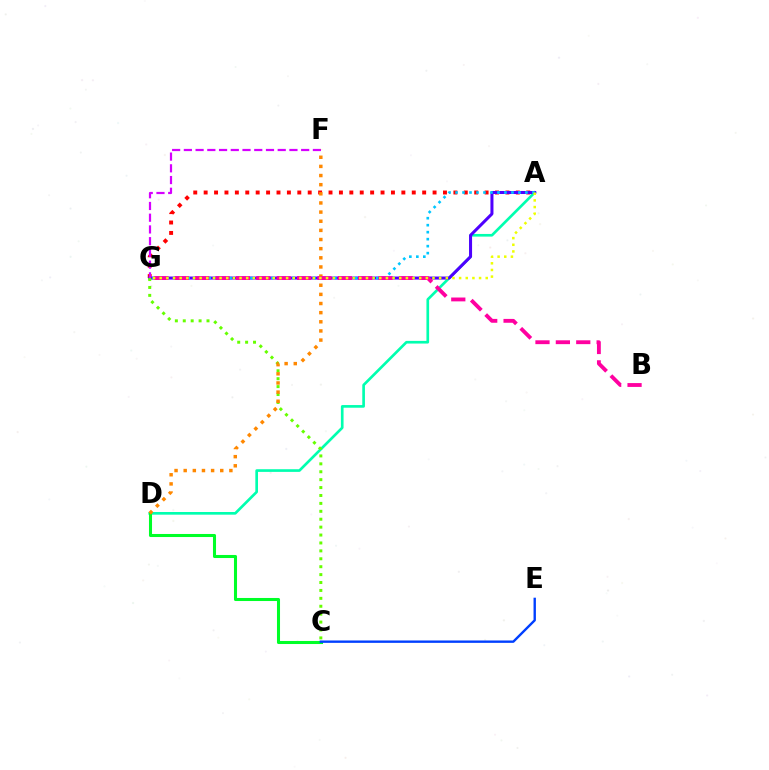{('A', 'D'): [{'color': '#00ffaf', 'line_style': 'solid', 'thickness': 1.92}], ('A', 'G'): [{'color': '#ff0000', 'line_style': 'dotted', 'thickness': 2.83}, {'color': '#4f00ff', 'line_style': 'solid', 'thickness': 2.18}, {'color': '#00c7ff', 'line_style': 'dotted', 'thickness': 1.9}, {'color': '#eeff00', 'line_style': 'dotted', 'thickness': 1.81}], ('C', 'D'): [{'color': '#00ff27', 'line_style': 'solid', 'thickness': 2.2}], ('C', 'E'): [{'color': '#003fff', 'line_style': 'solid', 'thickness': 1.71}], ('F', 'G'): [{'color': '#d600ff', 'line_style': 'dashed', 'thickness': 1.59}], ('C', 'G'): [{'color': '#66ff00', 'line_style': 'dotted', 'thickness': 2.15}], ('D', 'F'): [{'color': '#ff8800', 'line_style': 'dotted', 'thickness': 2.48}], ('B', 'G'): [{'color': '#ff00a0', 'line_style': 'dashed', 'thickness': 2.77}]}